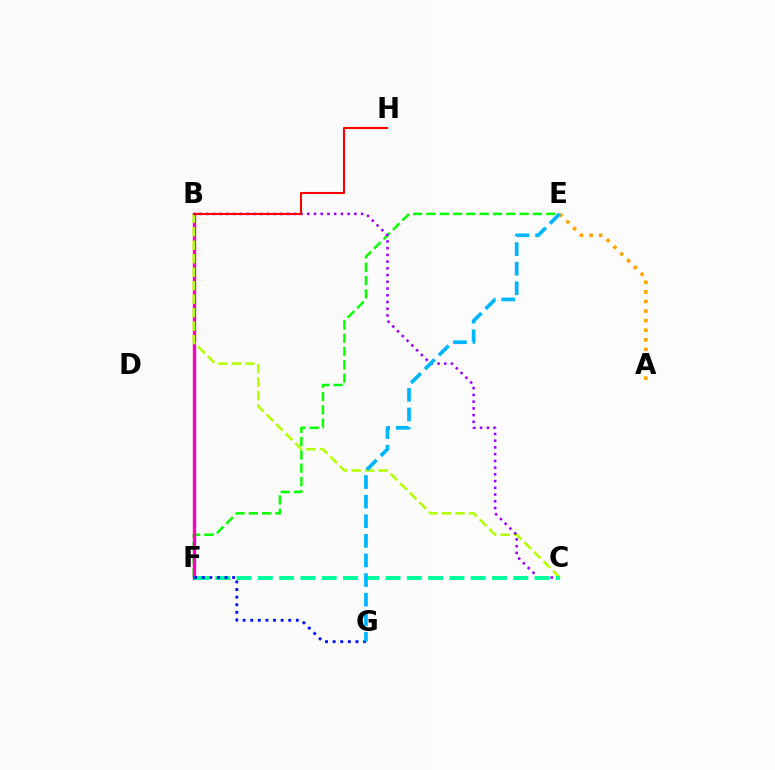{('E', 'F'): [{'color': '#08ff00', 'line_style': 'dashed', 'thickness': 1.81}], ('A', 'E'): [{'color': '#ffa500', 'line_style': 'dotted', 'thickness': 2.6}], ('B', 'F'): [{'color': '#ff00bd', 'line_style': 'solid', 'thickness': 2.41}], ('B', 'C'): [{'color': '#b3ff00', 'line_style': 'dashed', 'thickness': 1.83}, {'color': '#9b00ff', 'line_style': 'dotted', 'thickness': 1.83}], ('B', 'H'): [{'color': '#ff0000', 'line_style': 'solid', 'thickness': 1.51}], ('C', 'F'): [{'color': '#00ff9d', 'line_style': 'dashed', 'thickness': 2.89}], ('F', 'G'): [{'color': '#0010ff', 'line_style': 'dotted', 'thickness': 2.07}], ('E', 'G'): [{'color': '#00b5ff', 'line_style': 'dashed', 'thickness': 2.66}]}